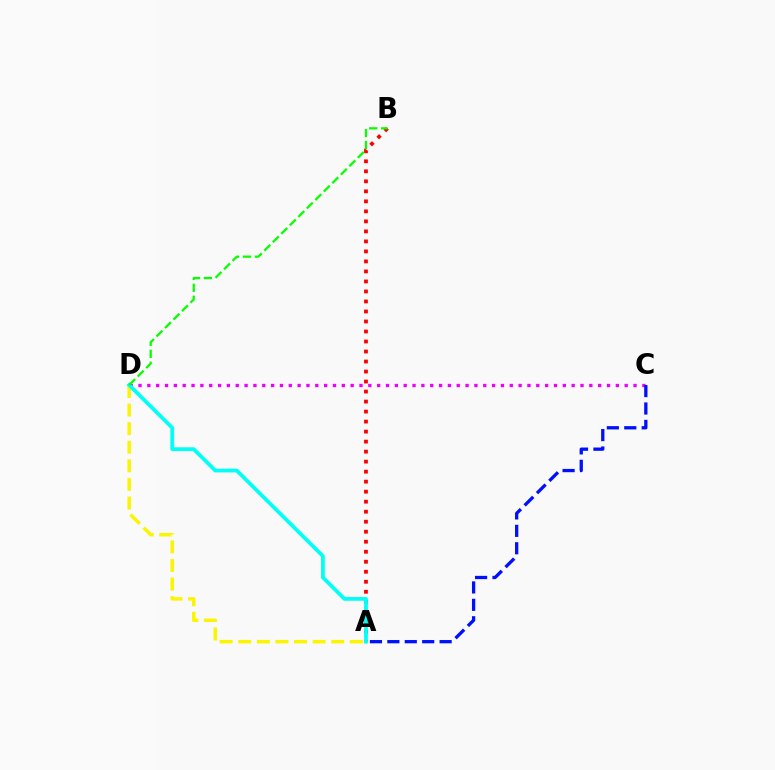{('A', 'B'): [{'color': '#ff0000', 'line_style': 'dotted', 'thickness': 2.72}], ('A', 'D'): [{'color': '#fcf500', 'line_style': 'dashed', 'thickness': 2.53}, {'color': '#00fff6', 'line_style': 'solid', 'thickness': 2.7}], ('C', 'D'): [{'color': '#ee00ff', 'line_style': 'dotted', 'thickness': 2.4}], ('A', 'C'): [{'color': '#0010ff', 'line_style': 'dashed', 'thickness': 2.37}], ('B', 'D'): [{'color': '#08ff00', 'line_style': 'dashed', 'thickness': 1.63}]}